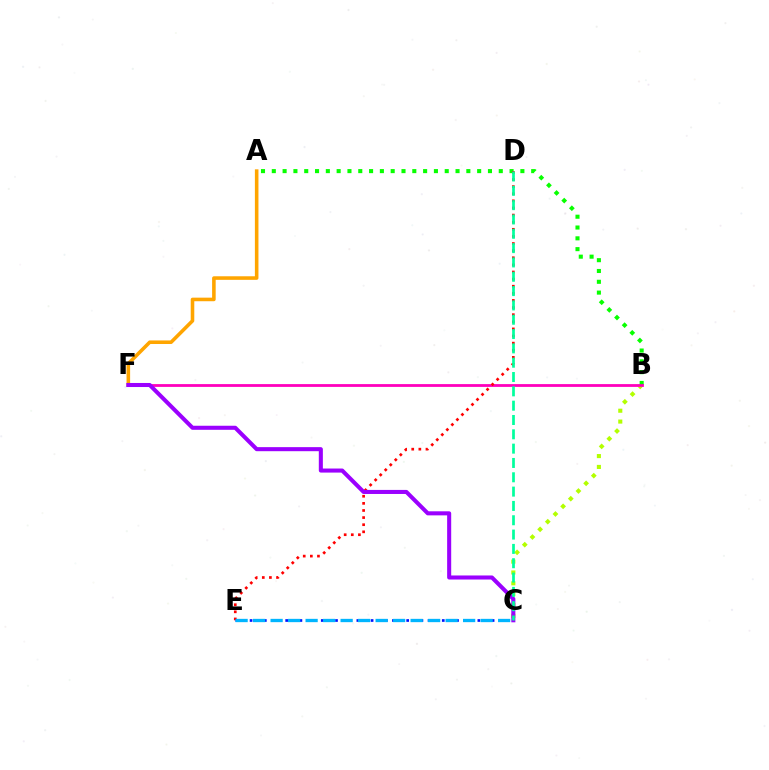{('B', 'C'): [{'color': '#b3ff00', 'line_style': 'dotted', 'thickness': 2.95}], ('A', 'B'): [{'color': '#08ff00', 'line_style': 'dotted', 'thickness': 2.94}], ('B', 'F'): [{'color': '#ff00bd', 'line_style': 'solid', 'thickness': 2.01}], ('D', 'E'): [{'color': '#ff0000', 'line_style': 'dotted', 'thickness': 1.93}], ('A', 'F'): [{'color': '#ffa500', 'line_style': 'solid', 'thickness': 2.57}], ('C', 'E'): [{'color': '#0010ff', 'line_style': 'dotted', 'thickness': 1.93}, {'color': '#00b5ff', 'line_style': 'dashed', 'thickness': 2.38}], ('C', 'F'): [{'color': '#9b00ff', 'line_style': 'solid', 'thickness': 2.92}], ('C', 'D'): [{'color': '#00ff9d', 'line_style': 'dashed', 'thickness': 1.95}]}